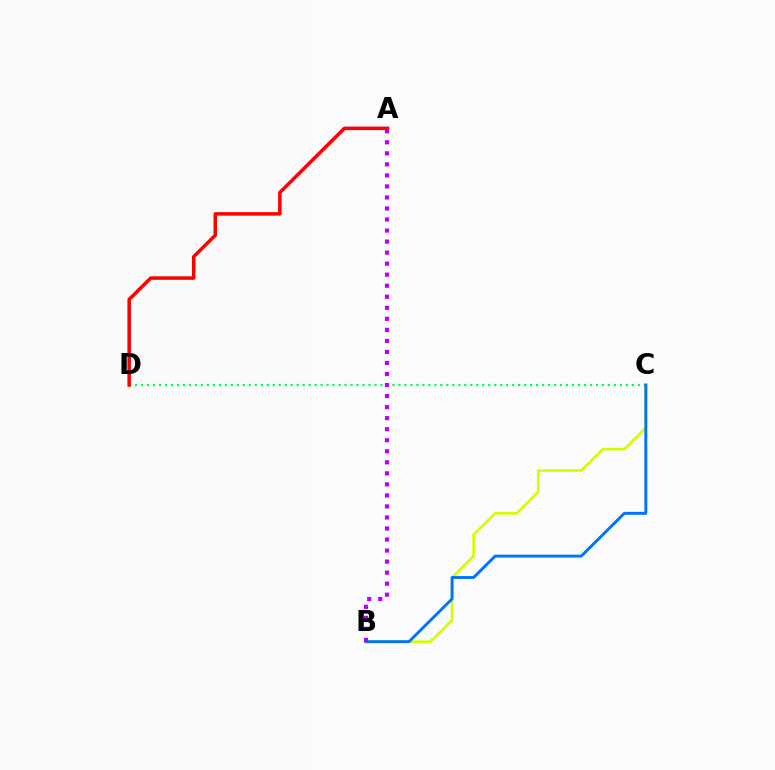{('C', 'D'): [{'color': '#00ff5c', 'line_style': 'dotted', 'thickness': 1.63}], ('B', 'C'): [{'color': '#d1ff00', 'line_style': 'solid', 'thickness': 1.89}, {'color': '#0074ff', 'line_style': 'solid', 'thickness': 2.1}], ('A', 'D'): [{'color': '#ff0000', 'line_style': 'solid', 'thickness': 2.53}], ('A', 'B'): [{'color': '#b900ff', 'line_style': 'dotted', 'thickness': 3.0}]}